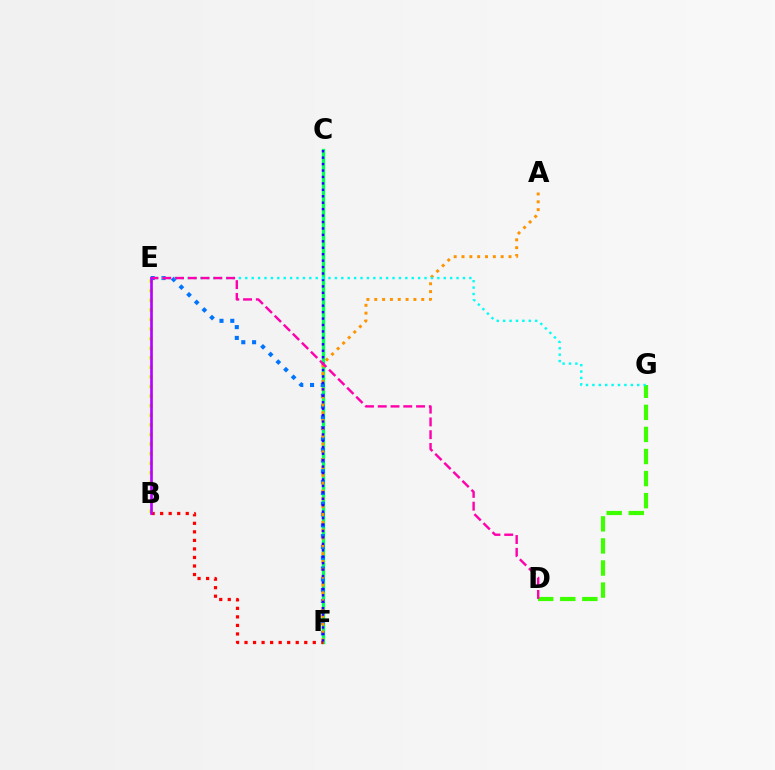{('C', 'F'): [{'color': '#00ff5c', 'line_style': 'solid', 'thickness': 2.41}, {'color': '#2500ff', 'line_style': 'dotted', 'thickness': 1.75}], ('D', 'G'): [{'color': '#3dff00', 'line_style': 'dashed', 'thickness': 3.0}], ('E', 'F'): [{'color': '#0074ff', 'line_style': 'dotted', 'thickness': 2.93}], ('A', 'F'): [{'color': '#ff9400', 'line_style': 'dotted', 'thickness': 2.13}], ('B', 'F'): [{'color': '#ff0000', 'line_style': 'dotted', 'thickness': 2.32}], ('B', 'E'): [{'color': '#d1ff00', 'line_style': 'dotted', 'thickness': 2.6}, {'color': '#b900ff', 'line_style': 'solid', 'thickness': 1.92}], ('E', 'G'): [{'color': '#00fff6', 'line_style': 'dotted', 'thickness': 1.74}], ('D', 'E'): [{'color': '#ff00ac', 'line_style': 'dashed', 'thickness': 1.73}]}